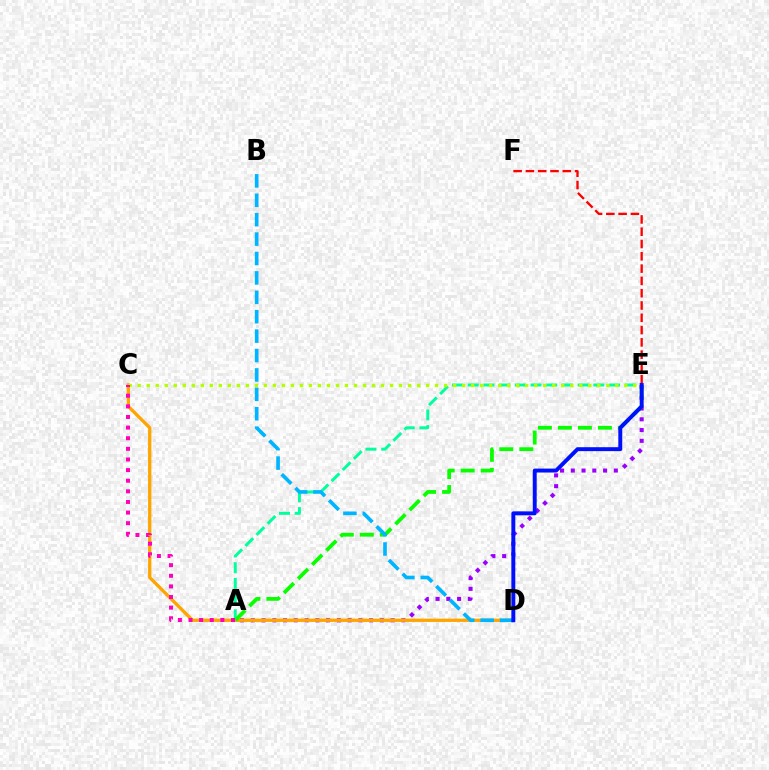{('A', 'E'): [{'color': '#9b00ff', 'line_style': 'dotted', 'thickness': 2.92}, {'color': '#00ff9d', 'line_style': 'dashed', 'thickness': 2.13}, {'color': '#08ff00', 'line_style': 'dashed', 'thickness': 2.72}], ('C', 'D'): [{'color': '#ffa500', 'line_style': 'solid', 'thickness': 2.37}], ('C', 'E'): [{'color': '#b3ff00', 'line_style': 'dotted', 'thickness': 2.45}], ('A', 'C'): [{'color': '#ff00bd', 'line_style': 'dotted', 'thickness': 2.89}], ('B', 'D'): [{'color': '#00b5ff', 'line_style': 'dashed', 'thickness': 2.64}], ('E', 'F'): [{'color': '#ff0000', 'line_style': 'dashed', 'thickness': 1.67}], ('D', 'E'): [{'color': '#0010ff', 'line_style': 'solid', 'thickness': 2.83}]}